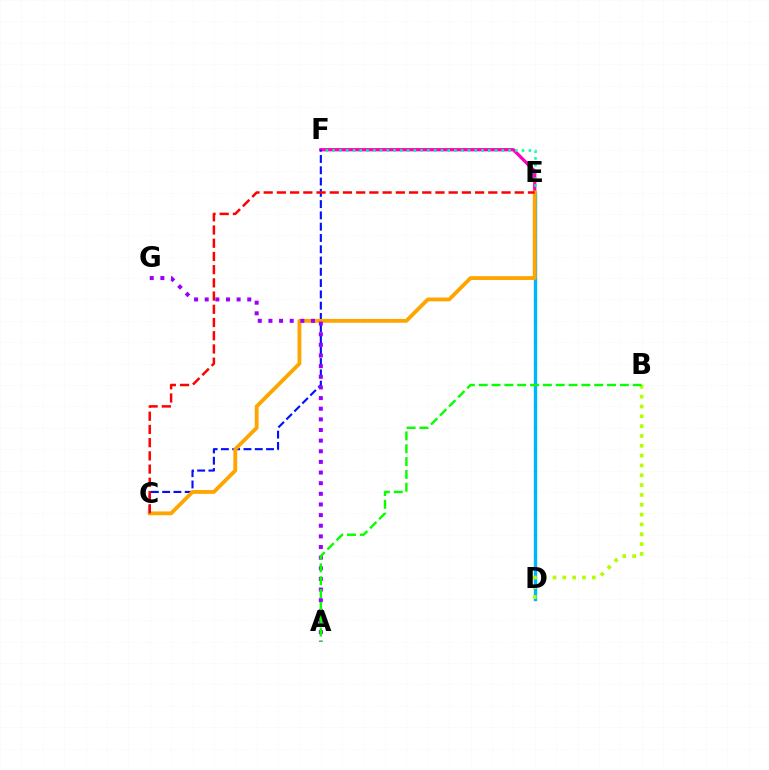{('E', 'F'): [{'color': '#ff00bd', 'line_style': 'solid', 'thickness': 2.35}, {'color': '#00ff9d', 'line_style': 'dotted', 'thickness': 1.84}], ('D', 'E'): [{'color': '#00b5ff', 'line_style': 'solid', 'thickness': 2.43}], ('C', 'F'): [{'color': '#0010ff', 'line_style': 'dashed', 'thickness': 1.53}], ('C', 'E'): [{'color': '#ffa500', 'line_style': 'solid', 'thickness': 2.76}, {'color': '#ff0000', 'line_style': 'dashed', 'thickness': 1.8}], ('B', 'D'): [{'color': '#b3ff00', 'line_style': 'dotted', 'thickness': 2.67}], ('A', 'G'): [{'color': '#9b00ff', 'line_style': 'dotted', 'thickness': 2.89}], ('A', 'B'): [{'color': '#08ff00', 'line_style': 'dashed', 'thickness': 1.74}]}